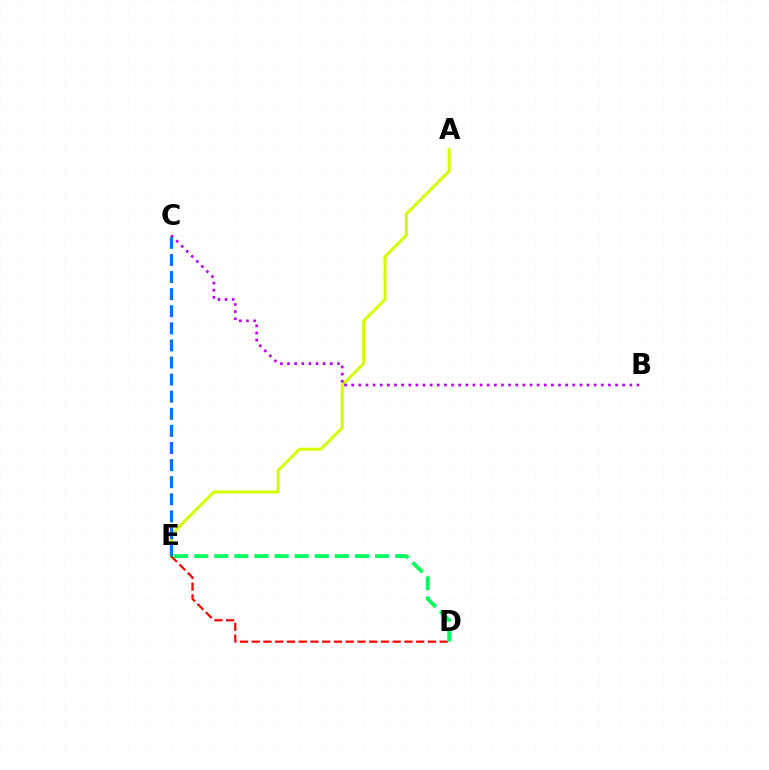{('A', 'E'): [{'color': '#d1ff00', 'line_style': 'solid', 'thickness': 2.16}], ('B', 'C'): [{'color': '#b900ff', 'line_style': 'dotted', 'thickness': 1.94}], ('D', 'E'): [{'color': '#ff0000', 'line_style': 'dashed', 'thickness': 1.6}, {'color': '#00ff5c', 'line_style': 'dashed', 'thickness': 2.73}], ('C', 'E'): [{'color': '#0074ff', 'line_style': 'dashed', 'thickness': 2.32}]}